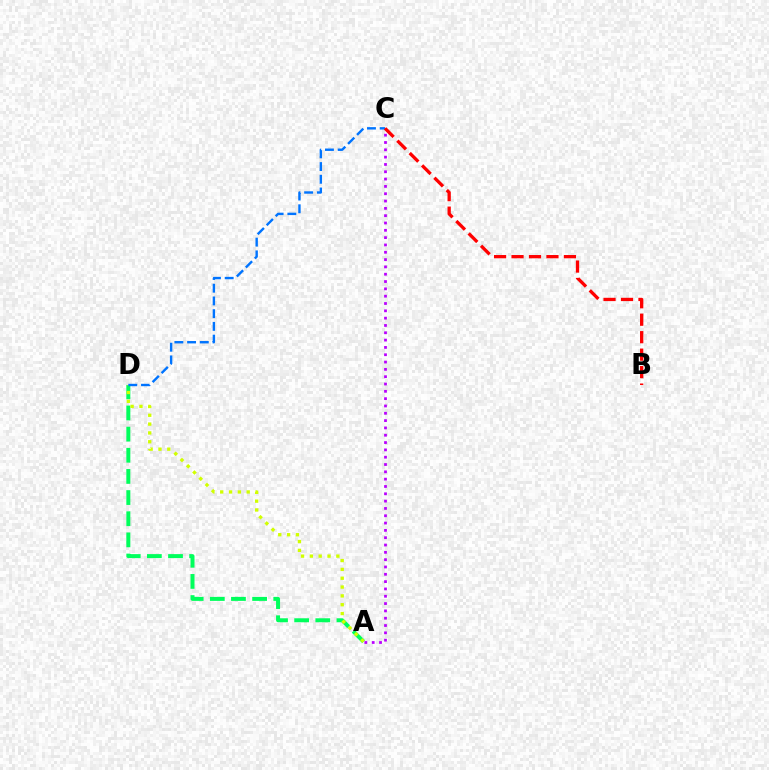{('A', 'D'): [{'color': '#00ff5c', 'line_style': 'dashed', 'thickness': 2.87}, {'color': '#d1ff00', 'line_style': 'dotted', 'thickness': 2.4}], ('A', 'C'): [{'color': '#b900ff', 'line_style': 'dotted', 'thickness': 1.99}], ('C', 'D'): [{'color': '#0074ff', 'line_style': 'dashed', 'thickness': 1.73}], ('B', 'C'): [{'color': '#ff0000', 'line_style': 'dashed', 'thickness': 2.37}]}